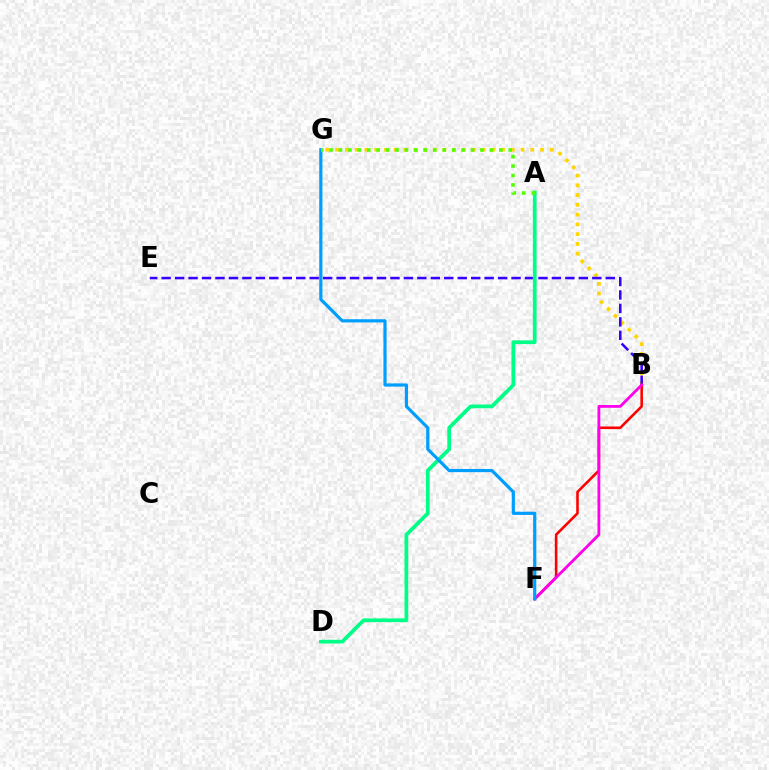{('B', 'G'): [{'color': '#ffd500', 'line_style': 'dotted', 'thickness': 2.65}], ('B', 'E'): [{'color': '#3700ff', 'line_style': 'dashed', 'thickness': 1.83}], ('B', 'F'): [{'color': '#ff0000', 'line_style': 'solid', 'thickness': 1.86}, {'color': '#ff00ed', 'line_style': 'solid', 'thickness': 2.02}], ('A', 'D'): [{'color': '#00ff86', 'line_style': 'solid', 'thickness': 2.69}], ('F', 'G'): [{'color': '#009eff', 'line_style': 'solid', 'thickness': 2.29}], ('A', 'G'): [{'color': '#4fff00', 'line_style': 'dotted', 'thickness': 2.56}]}